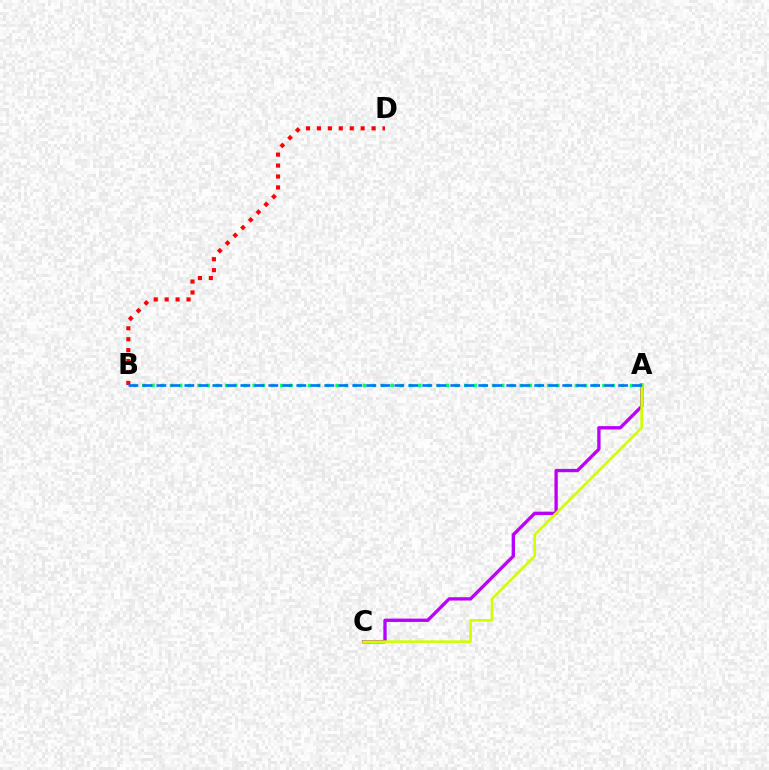{('A', 'C'): [{'color': '#b900ff', 'line_style': 'solid', 'thickness': 2.4}, {'color': '#d1ff00', 'line_style': 'solid', 'thickness': 1.91}], ('B', 'D'): [{'color': '#ff0000', 'line_style': 'dotted', 'thickness': 2.97}], ('A', 'B'): [{'color': '#00ff5c', 'line_style': 'dotted', 'thickness': 2.5}, {'color': '#0074ff', 'line_style': 'dashed', 'thickness': 1.9}]}